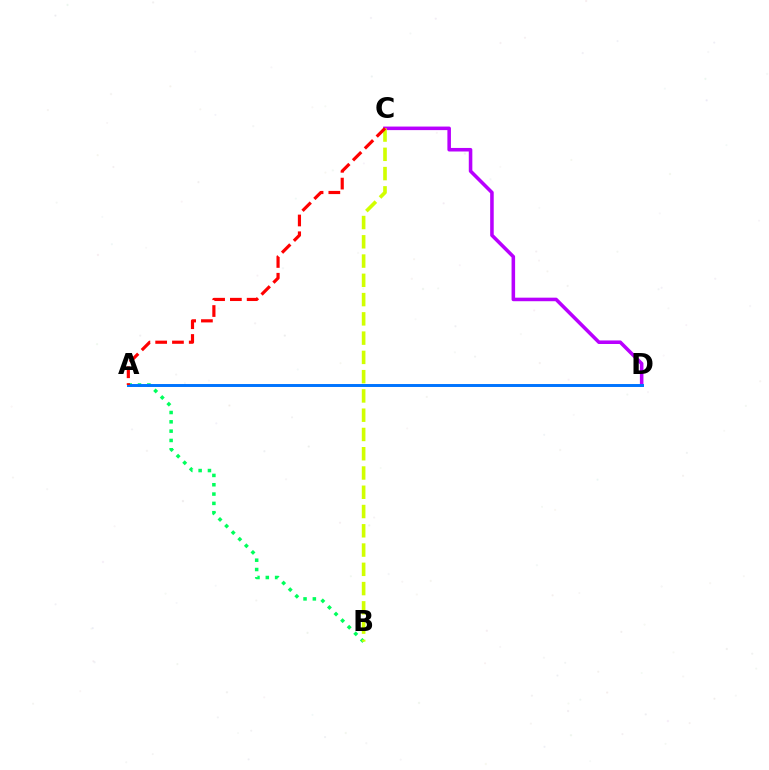{('C', 'D'): [{'color': '#b900ff', 'line_style': 'solid', 'thickness': 2.56}], ('A', 'B'): [{'color': '#00ff5c', 'line_style': 'dotted', 'thickness': 2.53}], ('A', 'D'): [{'color': '#0074ff', 'line_style': 'solid', 'thickness': 2.13}], ('B', 'C'): [{'color': '#d1ff00', 'line_style': 'dashed', 'thickness': 2.62}], ('A', 'C'): [{'color': '#ff0000', 'line_style': 'dashed', 'thickness': 2.28}]}